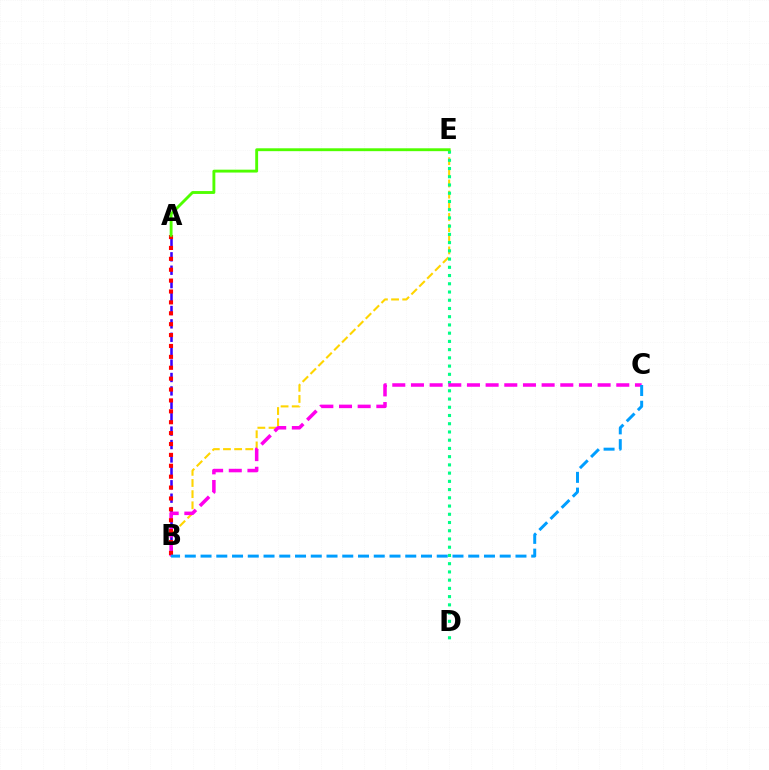{('B', 'E'): [{'color': '#ffd500', 'line_style': 'dashed', 'thickness': 1.52}], ('D', 'E'): [{'color': '#00ff86', 'line_style': 'dotted', 'thickness': 2.24}], ('A', 'B'): [{'color': '#3700ff', 'line_style': 'dashed', 'thickness': 1.82}, {'color': '#ff0000', 'line_style': 'dotted', 'thickness': 2.96}], ('B', 'C'): [{'color': '#ff00ed', 'line_style': 'dashed', 'thickness': 2.54}, {'color': '#009eff', 'line_style': 'dashed', 'thickness': 2.14}], ('A', 'E'): [{'color': '#4fff00', 'line_style': 'solid', 'thickness': 2.07}]}